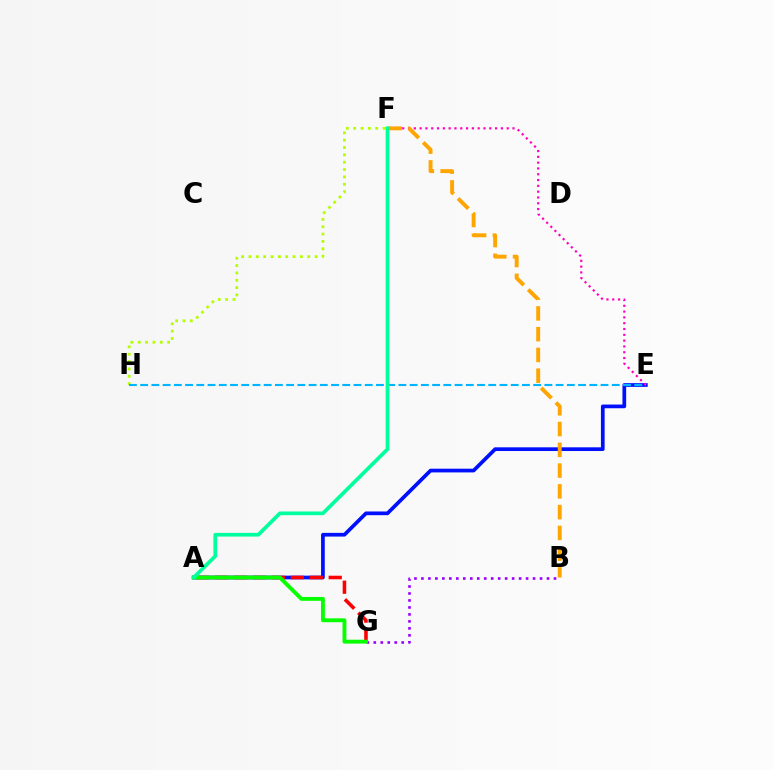{('A', 'E'): [{'color': '#0010ff', 'line_style': 'solid', 'thickness': 2.67}], ('B', 'G'): [{'color': '#9b00ff', 'line_style': 'dotted', 'thickness': 1.9}], ('A', 'G'): [{'color': '#ff0000', 'line_style': 'dashed', 'thickness': 2.57}, {'color': '#08ff00', 'line_style': 'solid', 'thickness': 2.8}], ('E', 'F'): [{'color': '#ff00bd', 'line_style': 'dotted', 'thickness': 1.58}], ('F', 'H'): [{'color': '#b3ff00', 'line_style': 'dotted', 'thickness': 2.0}], ('E', 'H'): [{'color': '#00b5ff', 'line_style': 'dashed', 'thickness': 1.53}], ('B', 'F'): [{'color': '#ffa500', 'line_style': 'dashed', 'thickness': 2.82}], ('A', 'F'): [{'color': '#00ff9d', 'line_style': 'solid', 'thickness': 2.66}]}